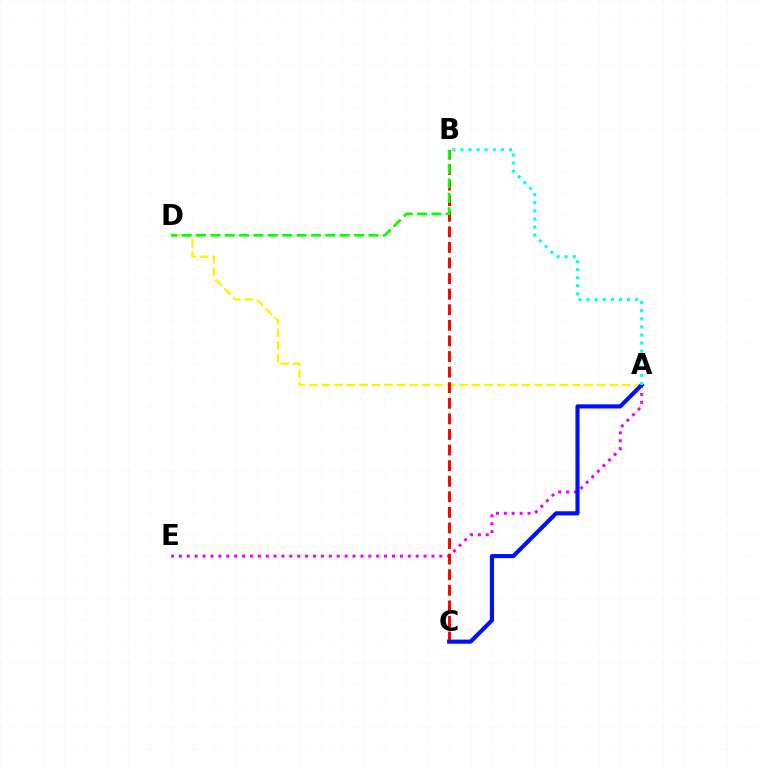{('A', 'D'): [{'color': '#fcf500', 'line_style': 'dashed', 'thickness': 1.7}], ('A', 'E'): [{'color': '#ee00ff', 'line_style': 'dotted', 'thickness': 2.14}], ('B', 'C'): [{'color': '#ff0000', 'line_style': 'dashed', 'thickness': 2.12}], ('B', 'D'): [{'color': '#08ff00', 'line_style': 'dashed', 'thickness': 1.95}], ('A', 'C'): [{'color': '#0010ff', 'line_style': 'solid', 'thickness': 2.98}], ('A', 'B'): [{'color': '#00fff6', 'line_style': 'dotted', 'thickness': 2.2}]}